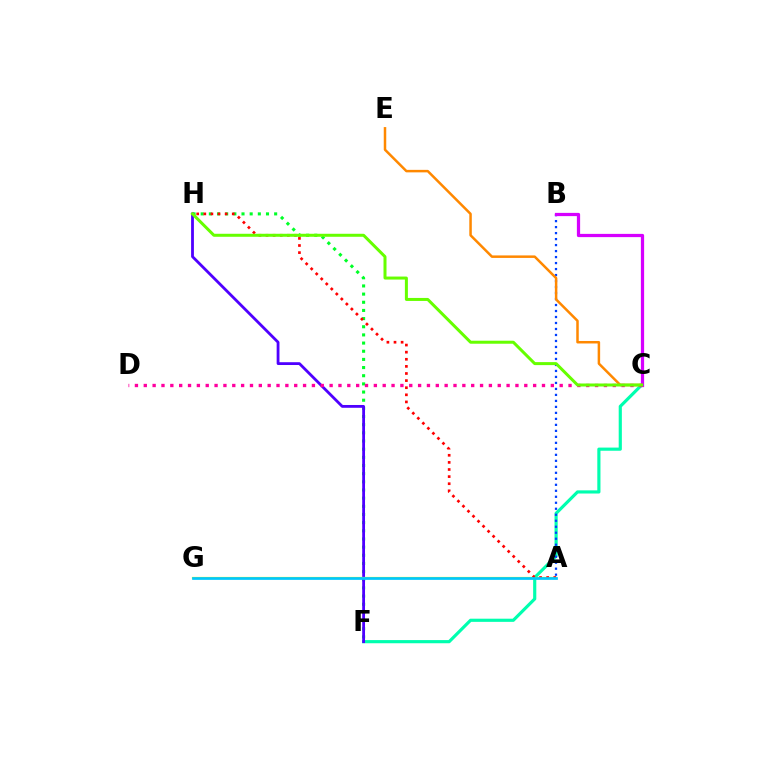{('C', 'F'): [{'color': '#00ffaf', 'line_style': 'solid', 'thickness': 2.27}], ('F', 'H'): [{'color': '#00ff27', 'line_style': 'dotted', 'thickness': 2.22}, {'color': '#4f00ff', 'line_style': 'solid', 'thickness': 2.02}], ('A', 'B'): [{'color': '#003fff', 'line_style': 'dotted', 'thickness': 1.63}], ('B', 'C'): [{'color': '#d600ff', 'line_style': 'solid', 'thickness': 2.34}], ('A', 'G'): [{'color': '#eeff00', 'line_style': 'solid', 'thickness': 1.6}, {'color': '#00c7ff', 'line_style': 'solid', 'thickness': 1.95}], ('A', 'H'): [{'color': '#ff0000', 'line_style': 'dotted', 'thickness': 1.93}], ('C', 'E'): [{'color': '#ff8800', 'line_style': 'solid', 'thickness': 1.8}], ('C', 'D'): [{'color': '#ff00a0', 'line_style': 'dotted', 'thickness': 2.4}], ('C', 'H'): [{'color': '#66ff00', 'line_style': 'solid', 'thickness': 2.16}]}